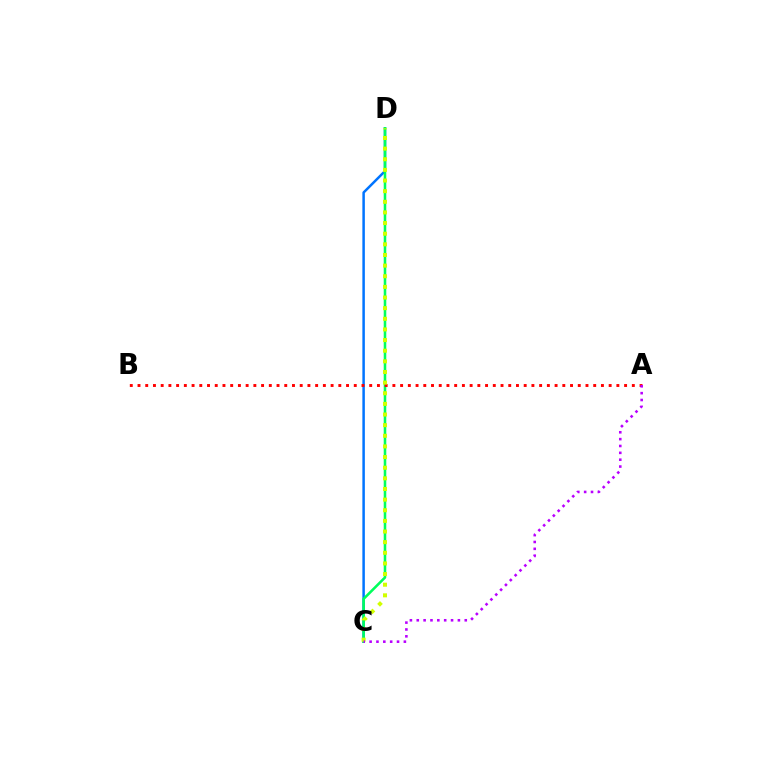{('C', 'D'): [{'color': '#0074ff', 'line_style': 'solid', 'thickness': 1.79}, {'color': '#00ff5c', 'line_style': 'solid', 'thickness': 1.85}, {'color': '#d1ff00', 'line_style': 'dotted', 'thickness': 2.89}], ('A', 'B'): [{'color': '#ff0000', 'line_style': 'dotted', 'thickness': 2.1}], ('A', 'C'): [{'color': '#b900ff', 'line_style': 'dotted', 'thickness': 1.86}]}